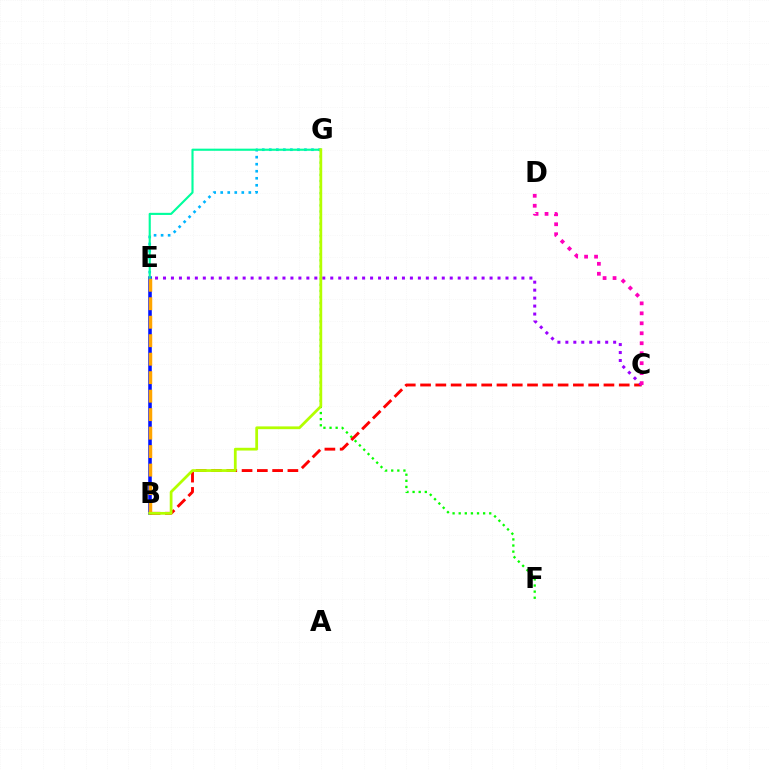{('B', 'E'): [{'color': '#0010ff', 'line_style': 'solid', 'thickness': 2.56}, {'color': '#ffa500', 'line_style': 'dashed', 'thickness': 2.51}], ('F', 'G'): [{'color': '#08ff00', 'line_style': 'dotted', 'thickness': 1.66}], ('E', 'G'): [{'color': '#00b5ff', 'line_style': 'dotted', 'thickness': 1.91}, {'color': '#00ff9d', 'line_style': 'solid', 'thickness': 1.54}], ('B', 'C'): [{'color': '#ff0000', 'line_style': 'dashed', 'thickness': 2.08}], ('C', 'E'): [{'color': '#9b00ff', 'line_style': 'dotted', 'thickness': 2.16}], ('C', 'D'): [{'color': '#ff00bd', 'line_style': 'dotted', 'thickness': 2.71}], ('B', 'G'): [{'color': '#b3ff00', 'line_style': 'solid', 'thickness': 1.99}]}